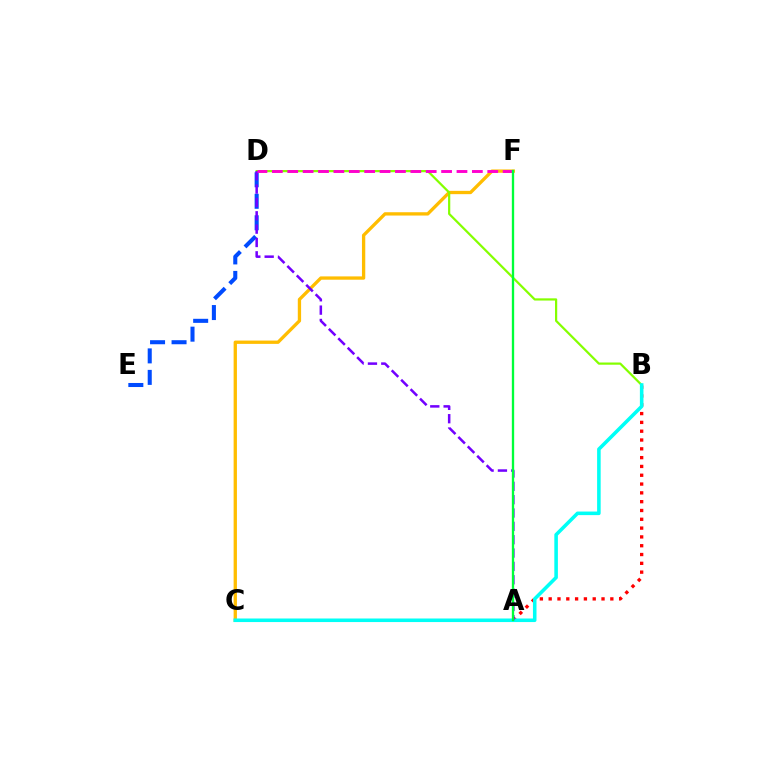{('C', 'F'): [{'color': '#ffbd00', 'line_style': 'solid', 'thickness': 2.39}], ('A', 'B'): [{'color': '#ff0000', 'line_style': 'dotted', 'thickness': 2.39}], ('D', 'E'): [{'color': '#004bff', 'line_style': 'dashed', 'thickness': 2.92}], ('B', 'D'): [{'color': '#84ff00', 'line_style': 'solid', 'thickness': 1.6}], ('B', 'C'): [{'color': '#00fff6', 'line_style': 'solid', 'thickness': 2.57}], ('A', 'D'): [{'color': '#7200ff', 'line_style': 'dashed', 'thickness': 1.81}], ('D', 'F'): [{'color': '#ff00cf', 'line_style': 'dashed', 'thickness': 2.09}], ('A', 'F'): [{'color': '#00ff39', 'line_style': 'solid', 'thickness': 1.68}]}